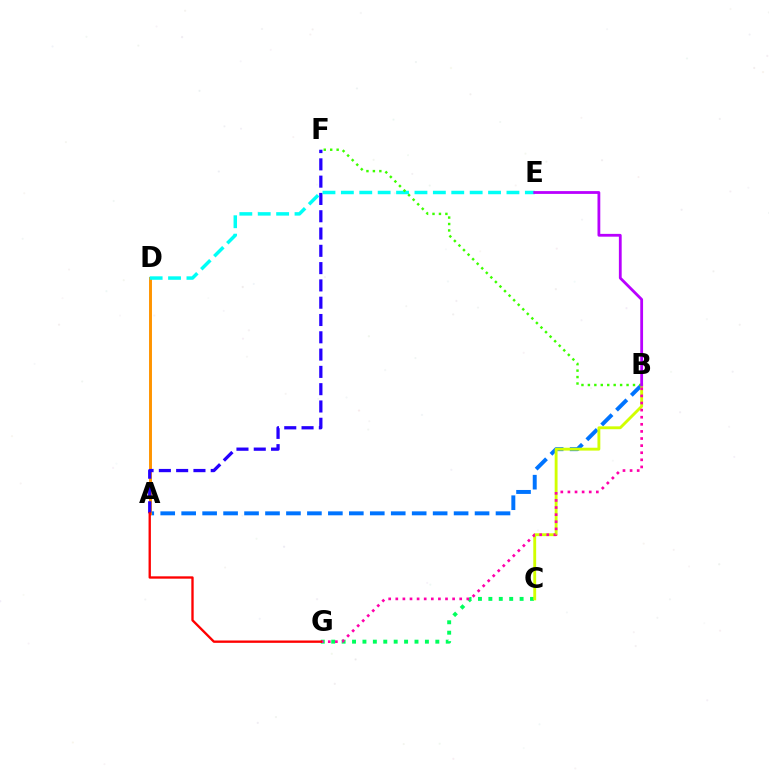{('A', 'B'): [{'color': '#0074ff', 'line_style': 'dashed', 'thickness': 2.85}], ('C', 'G'): [{'color': '#00ff5c', 'line_style': 'dotted', 'thickness': 2.83}], ('A', 'D'): [{'color': '#ff9400', 'line_style': 'solid', 'thickness': 2.11}], ('A', 'F'): [{'color': '#2500ff', 'line_style': 'dashed', 'thickness': 2.35}], ('D', 'E'): [{'color': '#00fff6', 'line_style': 'dashed', 'thickness': 2.5}], ('B', 'C'): [{'color': '#d1ff00', 'line_style': 'solid', 'thickness': 2.06}], ('B', 'F'): [{'color': '#3dff00', 'line_style': 'dotted', 'thickness': 1.75}], ('B', 'G'): [{'color': '#ff00ac', 'line_style': 'dotted', 'thickness': 1.93}], ('B', 'E'): [{'color': '#b900ff', 'line_style': 'solid', 'thickness': 2.01}], ('A', 'G'): [{'color': '#ff0000', 'line_style': 'solid', 'thickness': 1.69}]}